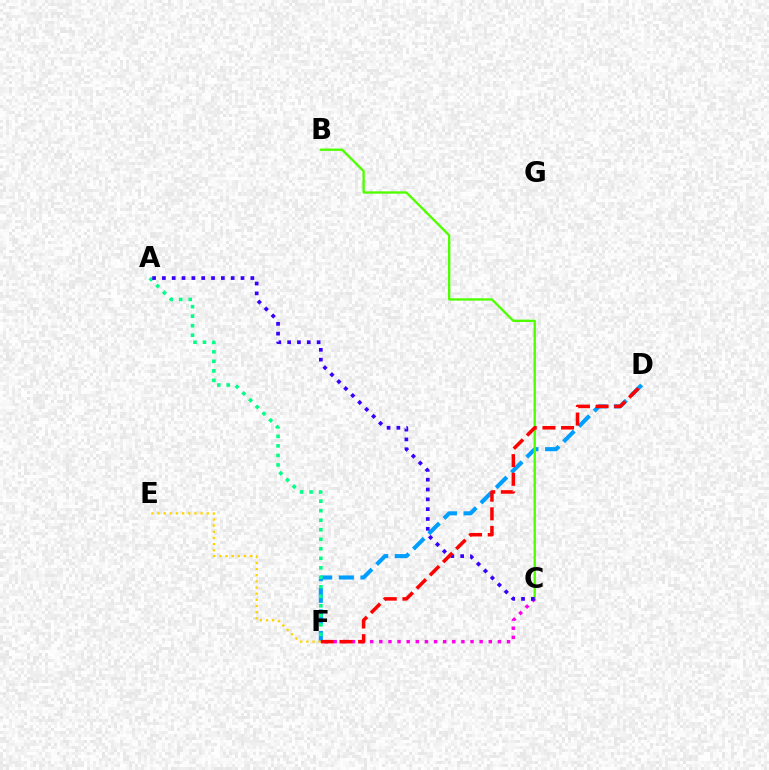{('D', 'F'): [{'color': '#009eff', 'line_style': 'dashed', 'thickness': 2.94}, {'color': '#ff0000', 'line_style': 'dashed', 'thickness': 2.53}], ('E', 'F'): [{'color': '#ffd500', 'line_style': 'dotted', 'thickness': 1.67}], ('B', 'C'): [{'color': '#4fff00', 'line_style': 'solid', 'thickness': 1.68}], ('C', 'F'): [{'color': '#ff00ed', 'line_style': 'dotted', 'thickness': 2.48}], ('A', 'F'): [{'color': '#00ff86', 'line_style': 'dotted', 'thickness': 2.58}], ('A', 'C'): [{'color': '#3700ff', 'line_style': 'dotted', 'thickness': 2.67}]}